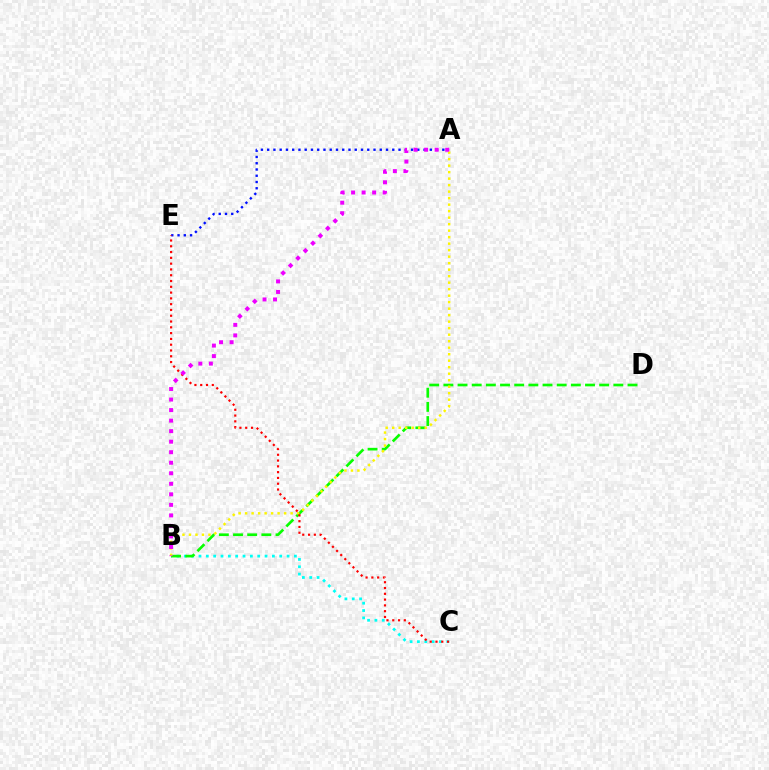{('B', 'C'): [{'color': '#00fff6', 'line_style': 'dotted', 'thickness': 1.99}], ('B', 'D'): [{'color': '#08ff00', 'line_style': 'dashed', 'thickness': 1.92}], ('A', 'B'): [{'color': '#fcf500', 'line_style': 'dotted', 'thickness': 1.77}, {'color': '#ee00ff', 'line_style': 'dotted', 'thickness': 2.86}], ('A', 'E'): [{'color': '#0010ff', 'line_style': 'dotted', 'thickness': 1.7}], ('C', 'E'): [{'color': '#ff0000', 'line_style': 'dotted', 'thickness': 1.57}]}